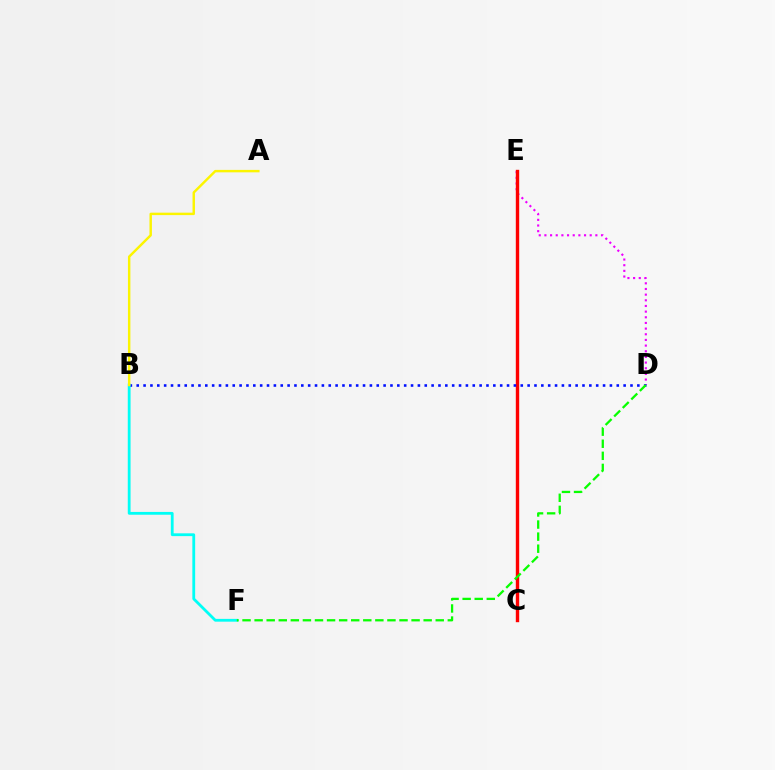{('D', 'E'): [{'color': '#ee00ff', 'line_style': 'dotted', 'thickness': 1.54}], ('C', 'E'): [{'color': '#ff0000', 'line_style': 'solid', 'thickness': 2.44}], ('B', 'D'): [{'color': '#0010ff', 'line_style': 'dotted', 'thickness': 1.86}], ('B', 'F'): [{'color': '#00fff6', 'line_style': 'solid', 'thickness': 2.01}], ('D', 'F'): [{'color': '#08ff00', 'line_style': 'dashed', 'thickness': 1.64}], ('A', 'B'): [{'color': '#fcf500', 'line_style': 'solid', 'thickness': 1.76}]}